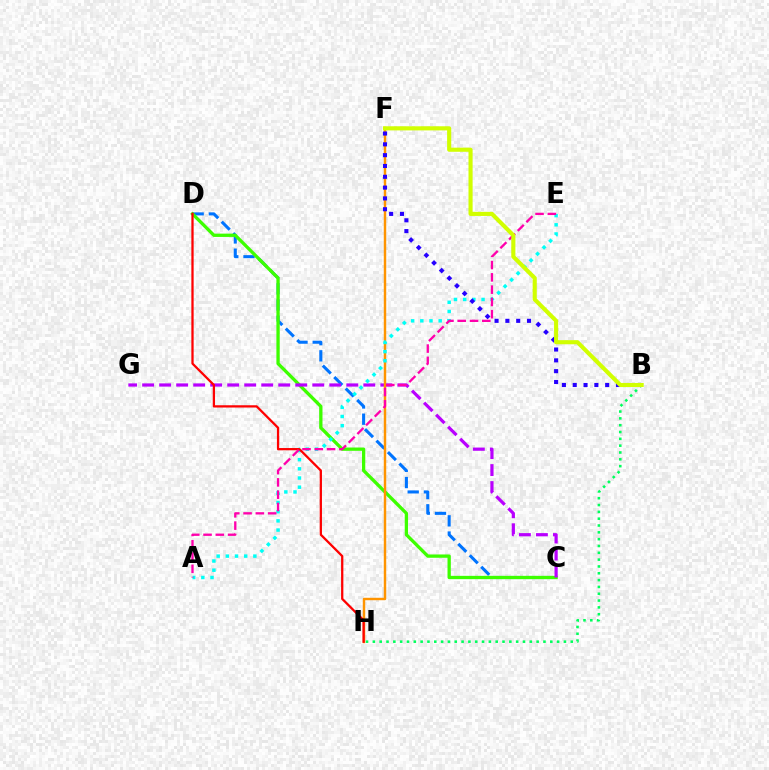{('C', 'D'): [{'color': '#0074ff', 'line_style': 'dashed', 'thickness': 2.2}, {'color': '#3dff00', 'line_style': 'solid', 'thickness': 2.38}], ('C', 'G'): [{'color': '#b900ff', 'line_style': 'dashed', 'thickness': 2.31}], ('F', 'H'): [{'color': '#ff9400', 'line_style': 'solid', 'thickness': 1.75}], ('B', 'H'): [{'color': '#00ff5c', 'line_style': 'dotted', 'thickness': 1.85}], ('A', 'E'): [{'color': '#00fff6', 'line_style': 'dotted', 'thickness': 2.49}, {'color': '#ff00ac', 'line_style': 'dashed', 'thickness': 1.67}], ('B', 'F'): [{'color': '#2500ff', 'line_style': 'dotted', 'thickness': 2.94}, {'color': '#d1ff00', 'line_style': 'solid', 'thickness': 2.96}], ('D', 'H'): [{'color': '#ff0000', 'line_style': 'solid', 'thickness': 1.63}]}